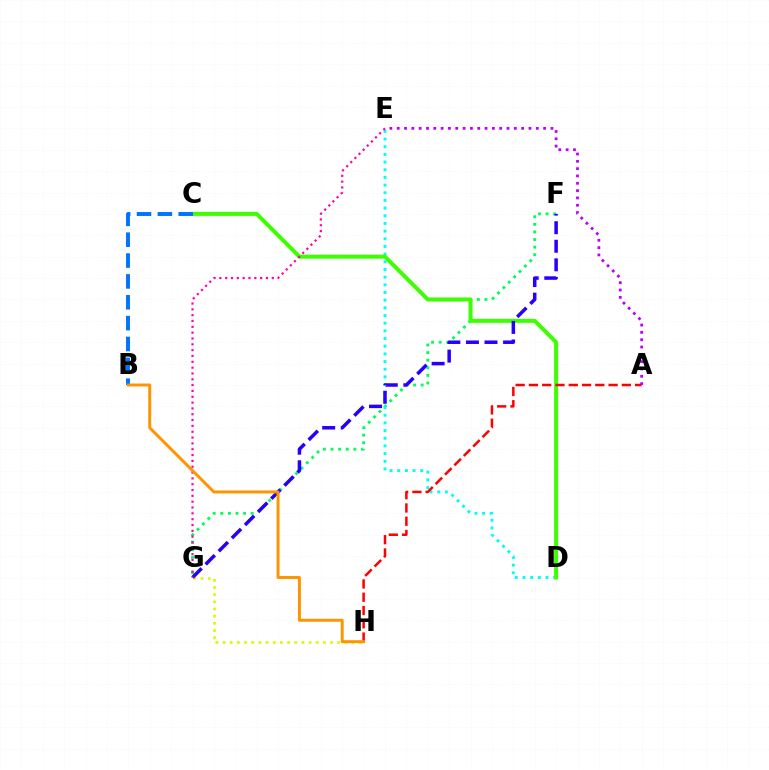{('F', 'G'): [{'color': '#00ff5c', 'line_style': 'dotted', 'thickness': 2.07}, {'color': '#2500ff', 'line_style': 'dashed', 'thickness': 2.52}], ('G', 'H'): [{'color': '#d1ff00', 'line_style': 'dotted', 'thickness': 1.95}], ('D', 'E'): [{'color': '#00fff6', 'line_style': 'dotted', 'thickness': 2.08}], ('C', 'D'): [{'color': '#3dff00', 'line_style': 'solid', 'thickness': 2.88}], ('A', 'H'): [{'color': '#ff0000', 'line_style': 'dashed', 'thickness': 1.8}], ('B', 'C'): [{'color': '#0074ff', 'line_style': 'dashed', 'thickness': 2.83}], ('A', 'E'): [{'color': '#b900ff', 'line_style': 'dotted', 'thickness': 1.99}], ('E', 'G'): [{'color': '#ff00ac', 'line_style': 'dotted', 'thickness': 1.58}], ('B', 'H'): [{'color': '#ff9400', 'line_style': 'solid', 'thickness': 2.13}]}